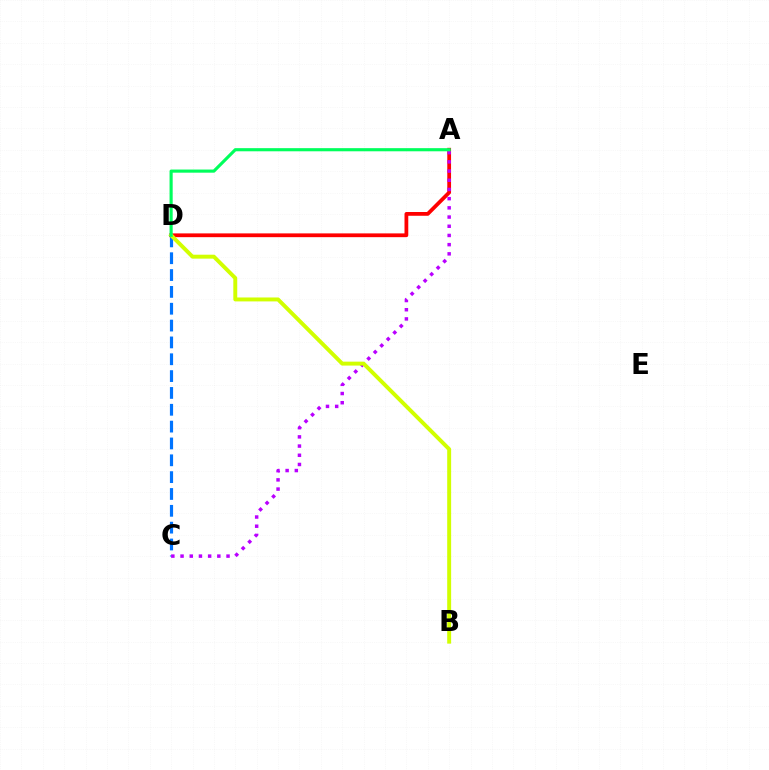{('C', 'D'): [{'color': '#0074ff', 'line_style': 'dashed', 'thickness': 2.29}], ('A', 'D'): [{'color': '#ff0000', 'line_style': 'solid', 'thickness': 2.72}, {'color': '#00ff5c', 'line_style': 'solid', 'thickness': 2.26}], ('A', 'C'): [{'color': '#b900ff', 'line_style': 'dotted', 'thickness': 2.5}], ('B', 'D'): [{'color': '#d1ff00', 'line_style': 'solid', 'thickness': 2.83}]}